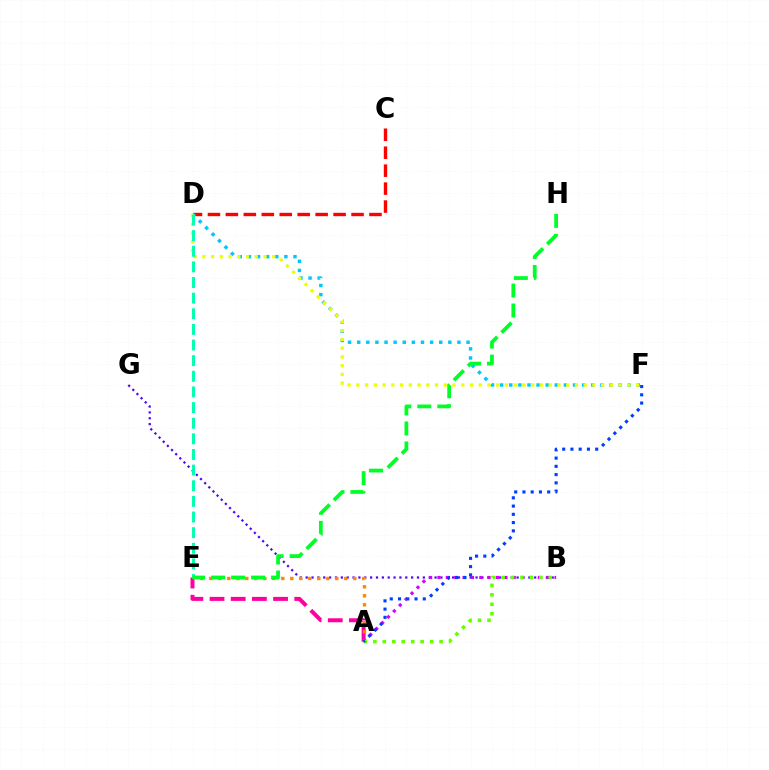{('A', 'E'): [{'color': '#ff00a0', 'line_style': 'dashed', 'thickness': 2.88}, {'color': '#ff8800', 'line_style': 'dotted', 'thickness': 2.45}], ('B', 'G'): [{'color': '#4f00ff', 'line_style': 'dotted', 'thickness': 1.59}], ('C', 'D'): [{'color': '#ff0000', 'line_style': 'dashed', 'thickness': 2.44}], ('A', 'B'): [{'color': '#d600ff', 'line_style': 'dotted', 'thickness': 2.27}, {'color': '#66ff00', 'line_style': 'dotted', 'thickness': 2.57}], ('D', 'F'): [{'color': '#00c7ff', 'line_style': 'dotted', 'thickness': 2.48}, {'color': '#eeff00', 'line_style': 'dotted', 'thickness': 2.38}], ('D', 'E'): [{'color': '#00ffaf', 'line_style': 'dashed', 'thickness': 2.12}], ('E', 'H'): [{'color': '#00ff27', 'line_style': 'dashed', 'thickness': 2.71}], ('A', 'F'): [{'color': '#003fff', 'line_style': 'dotted', 'thickness': 2.24}]}